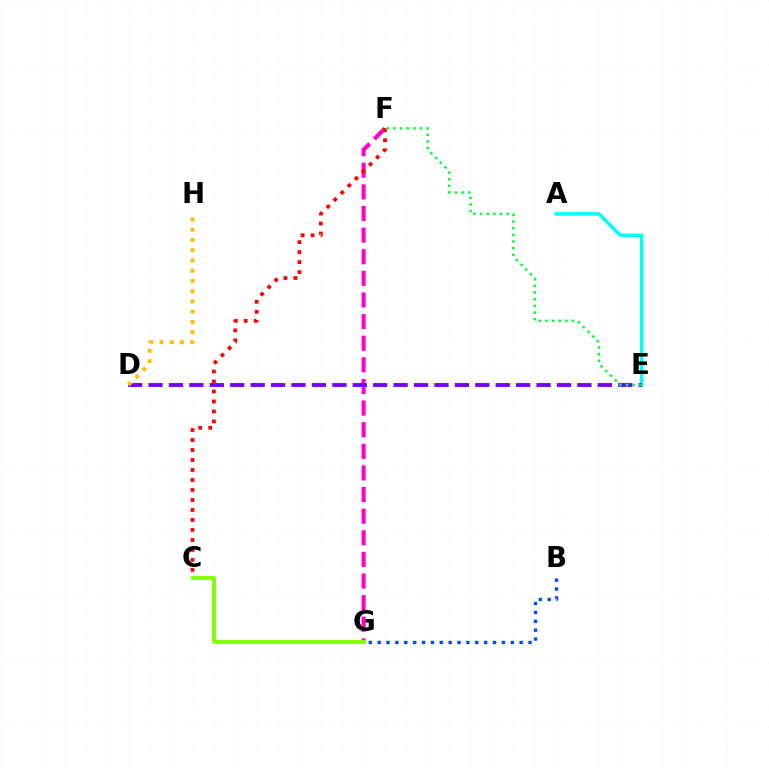{('F', 'G'): [{'color': '#ff00cf', 'line_style': 'dashed', 'thickness': 2.94}], ('A', 'E'): [{'color': '#00fff6', 'line_style': 'solid', 'thickness': 2.51}], ('B', 'G'): [{'color': '#004bff', 'line_style': 'dotted', 'thickness': 2.41}], ('D', 'E'): [{'color': '#7200ff', 'line_style': 'dashed', 'thickness': 2.77}], ('C', 'F'): [{'color': '#ff0000', 'line_style': 'dotted', 'thickness': 2.71}], ('E', 'F'): [{'color': '#00ff39', 'line_style': 'dotted', 'thickness': 1.81}], ('D', 'H'): [{'color': '#ffbd00', 'line_style': 'dotted', 'thickness': 2.78}], ('C', 'G'): [{'color': '#84ff00', 'line_style': 'solid', 'thickness': 2.79}]}